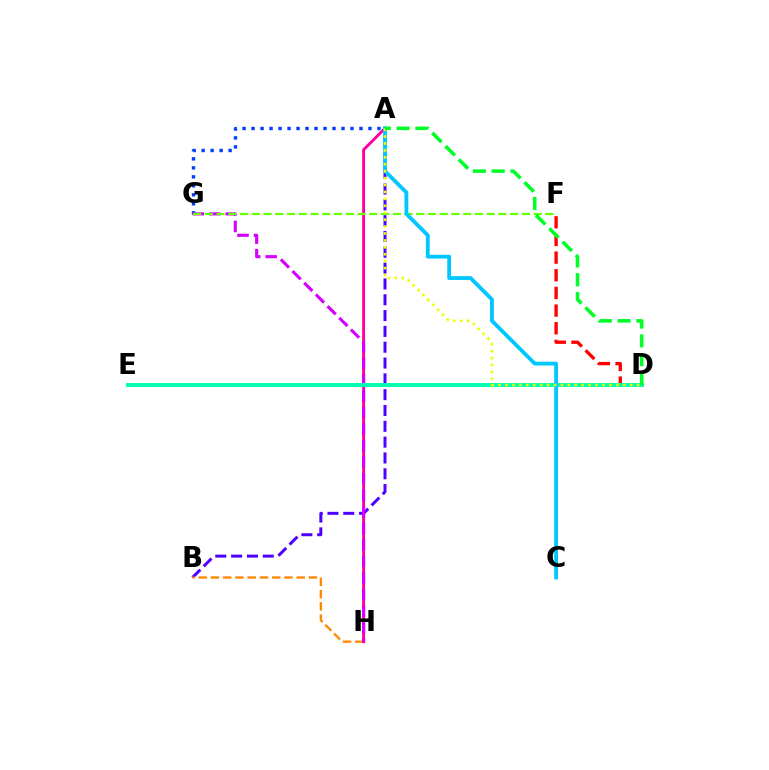{('A', 'B'): [{'color': '#4f00ff', 'line_style': 'dashed', 'thickness': 2.15}], ('B', 'H'): [{'color': '#ff8800', 'line_style': 'dashed', 'thickness': 1.66}], ('A', 'G'): [{'color': '#003fff', 'line_style': 'dotted', 'thickness': 2.44}], ('A', 'H'): [{'color': '#ff00a0', 'line_style': 'solid', 'thickness': 2.08}], ('G', 'H'): [{'color': '#d600ff', 'line_style': 'dashed', 'thickness': 2.25}], ('F', 'G'): [{'color': '#66ff00', 'line_style': 'dashed', 'thickness': 1.6}], ('D', 'F'): [{'color': '#ff0000', 'line_style': 'dashed', 'thickness': 2.4}], ('D', 'E'): [{'color': '#00ffaf', 'line_style': 'solid', 'thickness': 2.83}], ('A', 'C'): [{'color': '#00c7ff', 'line_style': 'solid', 'thickness': 2.75}], ('A', 'D'): [{'color': '#eeff00', 'line_style': 'dotted', 'thickness': 1.88}, {'color': '#00ff27', 'line_style': 'dashed', 'thickness': 2.55}]}